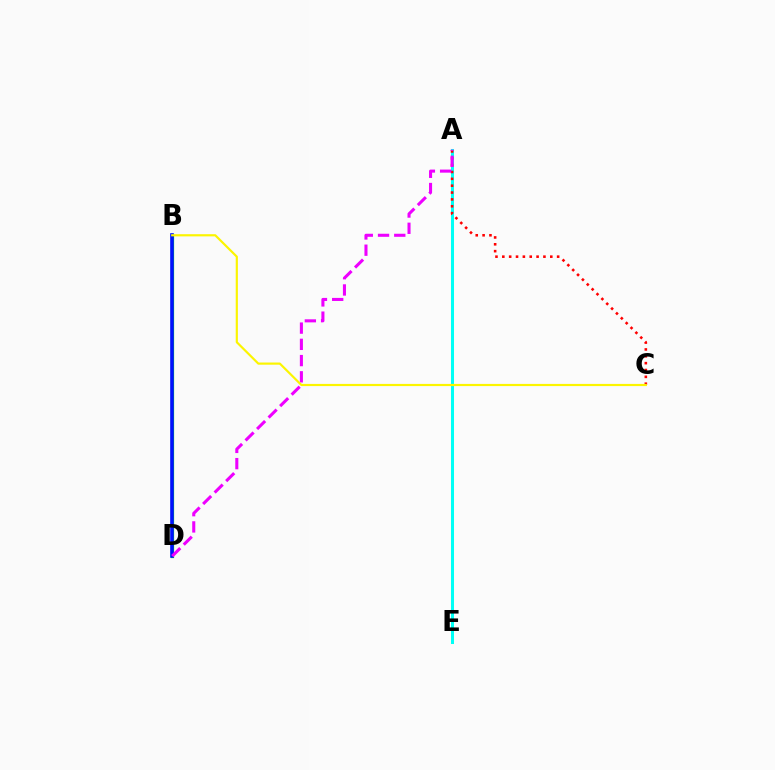{('B', 'D'): [{'color': '#08ff00', 'line_style': 'solid', 'thickness': 2.34}, {'color': '#0010ff', 'line_style': 'solid', 'thickness': 2.59}], ('A', 'E'): [{'color': '#00fff6', 'line_style': 'solid', 'thickness': 2.18}], ('A', 'C'): [{'color': '#ff0000', 'line_style': 'dotted', 'thickness': 1.86}], ('A', 'D'): [{'color': '#ee00ff', 'line_style': 'dashed', 'thickness': 2.21}], ('B', 'C'): [{'color': '#fcf500', 'line_style': 'solid', 'thickness': 1.57}]}